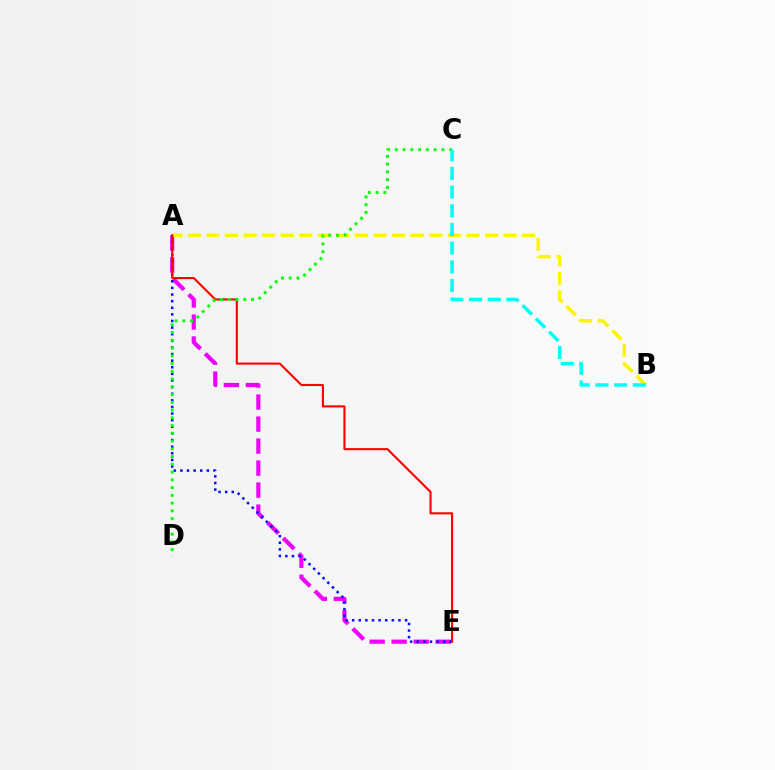{('A', 'E'): [{'color': '#ee00ff', 'line_style': 'dashed', 'thickness': 2.99}, {'color': '#0010ff', 'line_style': 'dotted', 'thickness': 1.8}, {'color': '#ff0000', 'line_style': 'solid', 'thickness': 1.51}], ('A', 'B'): [{'color': '#fcf500', 'line_style': 'dashed', 'thickness': 2.52}], ('C', 'D'): [{'color': '#08ff00', 'line_style': 'dotted', 'thickness': 2.11}], ('B', 'C'): [{'color': '#00fff6', 'line_style': 'dashed', 'thickness': 2.54}]}